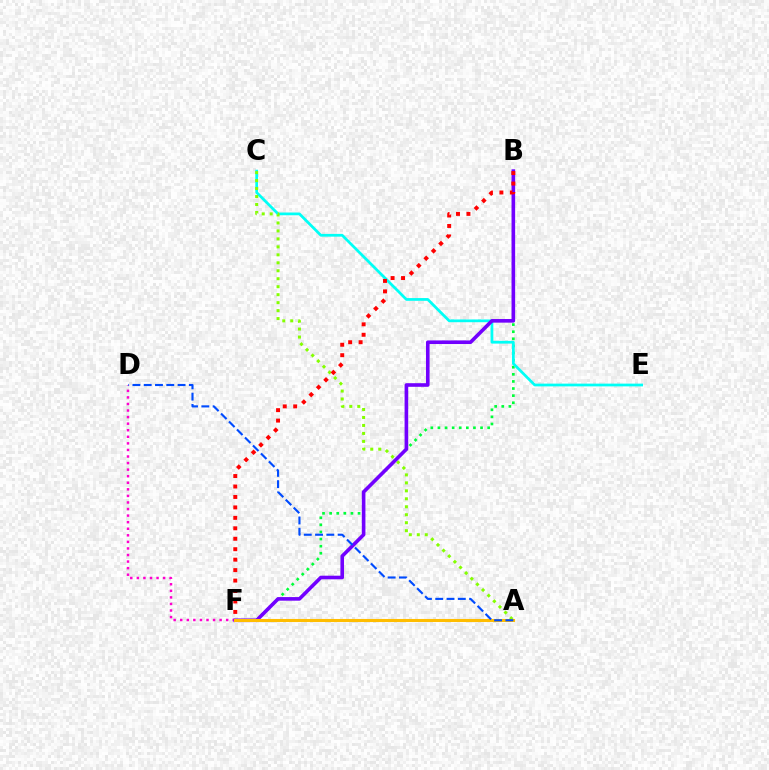{('D', 'F'): [{'color': '#ff00cf', 'line_style': 'dotted', 'thickness': 1.78}], ('B', 'F'): [{'color': '#00ff39', 'line_style': 'dotted', 'thickness': 1.93}, {'color': '#7200ff', 'line_style': 'solid', 'thickness': 2.6}, {'color': '#ff0000', 'line_style': 'dotted', 'thickness': 2.84}], ('C', 'E'): [{'color': '#00fff6', 'line_style': 'solid', 'thickness': 1.98}], ('A', 'C'): [{'color': '#84ff00', 'line_style': 'dotted', 'thickness': 2.17}], ('A', 'F'): [{'color': '#ffbd00', 'line_style': 'solid', 'thickness': 2.21}], ('A', 'D'): [{'color': '#004bff', 'line_style': 'dashed', 'thickness': 1.53}]}